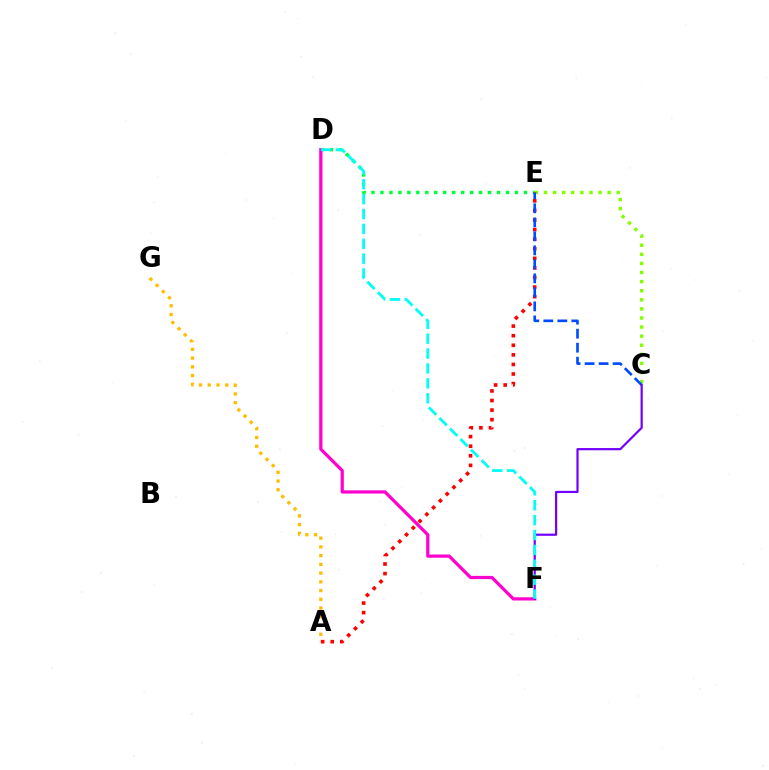{('D', 'E'): [{'color': '#00ff39', 'line_style': 'dotted', 'thickness': 2.44}], ('C', 'E'): [{'color': '#84ff00', 'line_style': 'dotted', 'thickness': 2.47}, {'color': '#004bff', 'line_style': 'dashed', 'thickness': 1.9}], ('D', 'F'): [{'color': '#ff00cf', 'line_style': 'solid', 'thickness': 2.32}, {'color': '#00fff6', 'line_style': 'dashed', 'thickness': 2.02}], ('A', 'G'): [{'color': '#ffbd00', 'line_style': 'dotted', 'thickness': 2.37}], ('A', 'E'): [{'color': '#ff0000', 'line_style': 'dotted', 'thickness': 2.6}], ('C', 'F'): [{'color': '#7200ff', 'line_style': 'solid', 'thickness': 1.58}]}